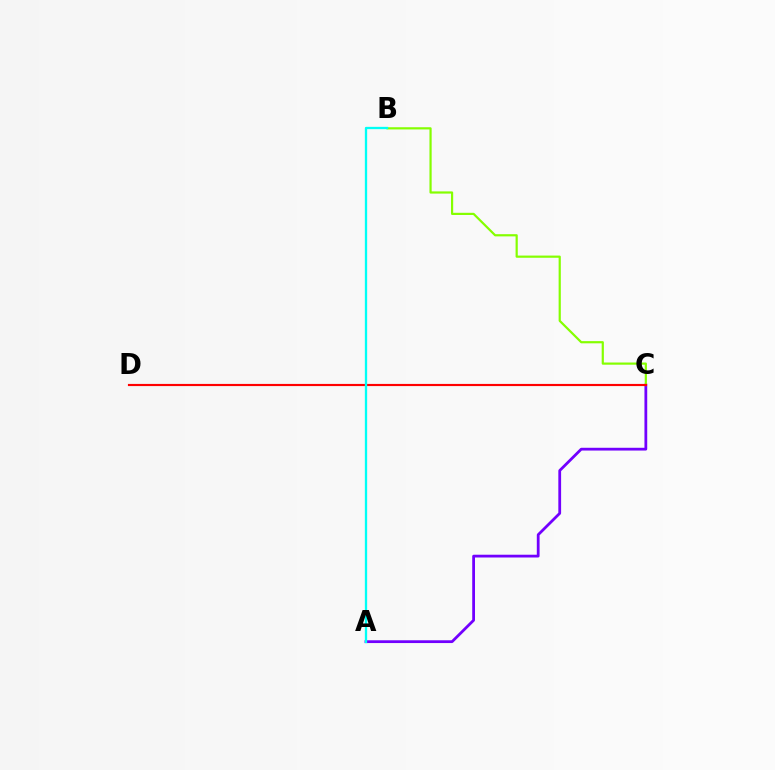{('A', 'C'): [{'color': '#7200ff', 'line_style': 'solid', 'thickness': 2.0}], ('B', 'C'): [{'color': '#84ff00', 'line_style': 'solid', 'thickness': 1.58}], ('C', 'D'): [{'color': '#ff0000', 'line_style': 'solid', 'thickness': 1.55}], ('A', 'B'): [{'color': '#00fff6', 'line_style': 'solid', 'thickness': 1.66}]}